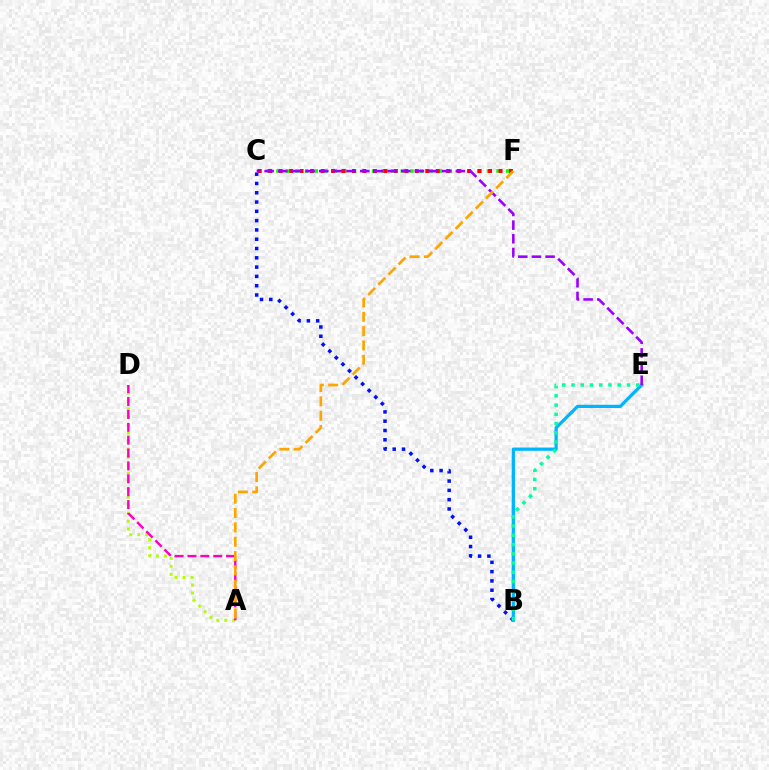{('A', 'D'): [{'color': '#b3ff00', 'line_style': 'dotted', 'thickness': 2.17}, {'color': '#ff00bd', 'line_style': 'dashed', 'thickness': 1.75}], ('B', 'C'): [{'color': '#0010ff', 'line_style': 'dotted', 'thickness': 2.52}], ('B', 'E'): [{'color': '#00b5ff', 'line_style': 'solid', 'thickness': 2.35}, {'color': '#00ff9d', 'line_style': 'dotted', 'thickness': 2.51}], ('C', 'F'): [{'color': '#08ff00', 'line_style': 'dotted', 'thickness': 2.6}, {'color': '#ff0000', 'line_style': 'dotted', 'thickness': 2.84}], ('C', 'E'): [{'color': '#9b00ff', 'line_style': 'dashed', 'thickness': 1.86}], ('A', 'F'): [{'color': '#ffa500', 'line_style': 'dashed', 'thickness': 1.95}]}